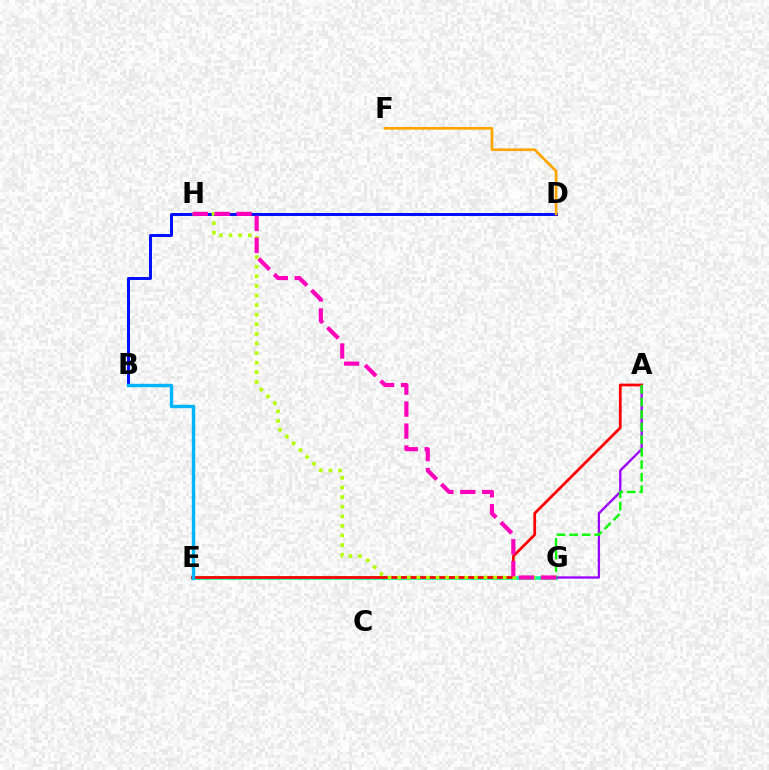{('E', 'G'): [{'color': '#00ff9d', 'line_style': 'solid', 'thickness': 2.6}], ('A', 'G'): [{'color': '#9b00ff', 'line_style': 'solid', 'thickness': 1.66}, {'color': '#08ff00', 'line_style': 'dashed', 'thickness': 1.71}], ('B', 'D'): [{'color': '#0010ff', 'line_style': 'solid', 'thickness': 2.14}], ('D', 'F'): [{'color': '#ffa500', 'line_style': 'solid', 'thickness': 1.94}], ('A', 'E'): [{'color': '#ff0000', 'line_style': 'solid', 'thickness': 1.97}], ('B', 'E'): [{'color': '#00b5ff', 'line_style': 'solid', 'thickness': 2.45}], ('G', 'H'): [{'color': '#b3ff00', 'line_style': 'dotted', 'thickness': 2.61}, {'color': '#ff00bd', 'line_style': 'dashed', 'thickness': 2.98}]}